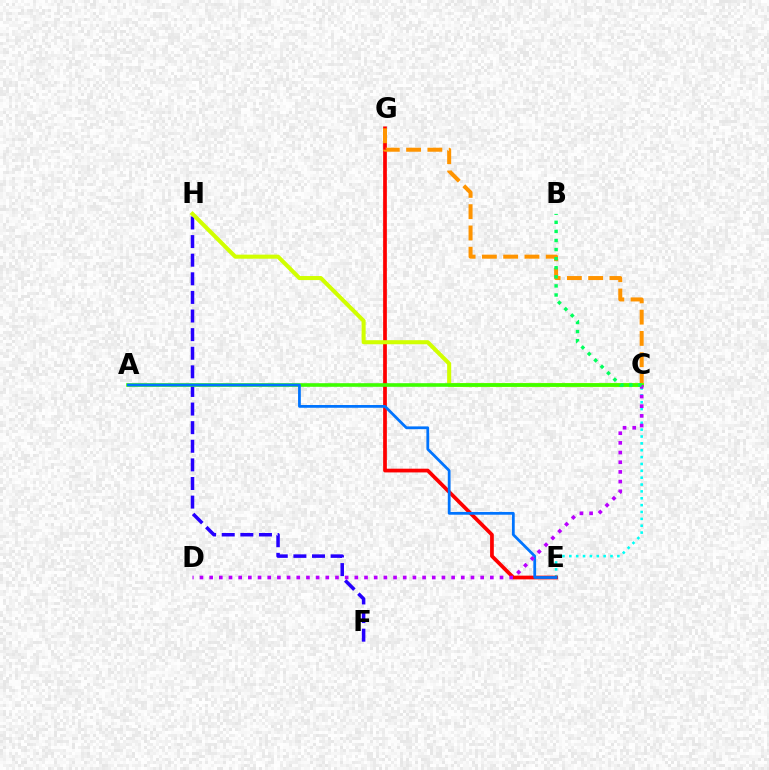{('C', 'E'): [{'color': '#00fff6', 'line_style': 'dotted', 'thickness': 1.86}], ('E', 'G'): [{'color': '#ff0000', 'line_style': 'solid', 'thickness': 2.68}], ('A', 'C'): [{'color': '#ff00ac', 'line_style': 'dotted', 'thickness': 1.56}, {'color': '#3dff00', 'line_style': 'solid', 'thickness': 2.59}], ('C', 'G'): [{'color': '#ff9400', 'line_style': 'dashed', 'thickness': 2.89}], ('F', 'H'): [{'color': '#2500ff', 'line_style': 'dashed', 'thickness': 2.53}], ('C', 'H'): [{'color': '#d1ff00', 'line_style': 'solid', 'thickness': 2.92}], ('A', 'E'): [{'color': '#0074ff', 'line_style': 'solid', 'thickness': 1.99}], ('C', 'D'): [{'color': '#b900ff', 'line_style': 'dotted', 'thickness': 2.63}], ('B', 'C'): [{'color': '#00ff5c', 'line_style': 'dotted', 'thickness': 2.47}]}